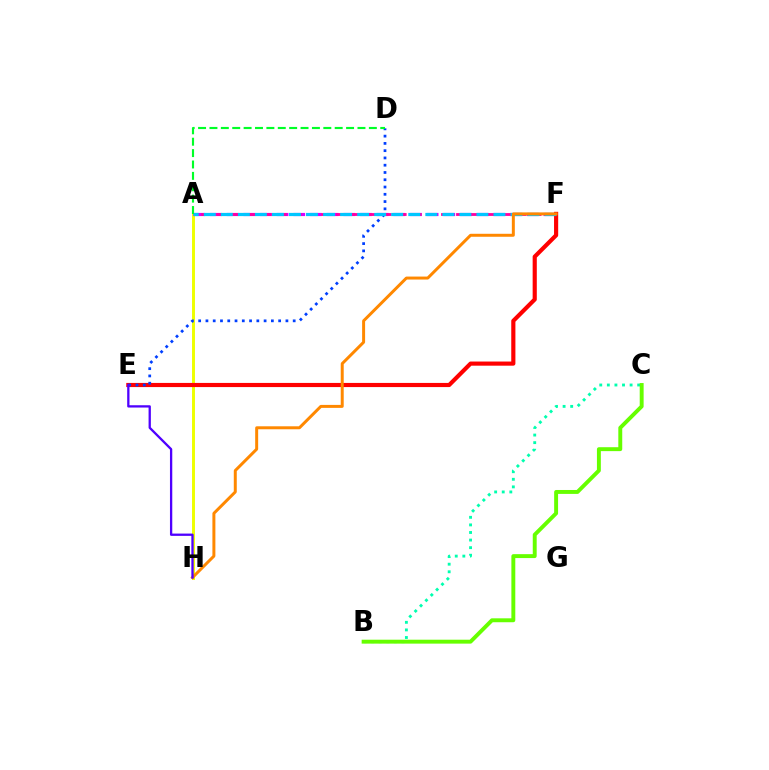{('A', 'H'): [{'color': '#eeff00', 'line_style': 'solid', 'thickness': 2.13}], ('A', 'F'): [{'color': '#d600ff', 'line_style': 'dashed', 'thickness': 2.26}, {'color': '#ff00a0', 'line_style': 'dashed', 'thickness': 2.04}, {'color': '#00c7ff', 'line_style': 'dashed', 'thickness': 2.31}], ('B', 'C'): [{'color': '#00ffaf', 'line_style': 'dotted', 'thickness': 2.06}, {'color': '#66ff00', 'line_style': 'solid', 'thickness': 2.82}], ('E', 'F'): [{'color': '#ff0000', 'line_style': 'solid', 'thickness': 2.99}], ('D', 'E'): [{'color': '#003fff', 'line_style': 'dotted', 'thickness': 1.98}], ('F', 'H'): [{'color': '#ff8800', 'line_style': 'solid', 'thickness': 2.14}], ('E', 'H'): [{'color': '#4f00ff', 'line_style': 'solid', 'thickness': 1.65}], ('A', 'D'): [{'color': '#00ff27', 'line_style': 'dashed', 'thickness': 1.55}]}